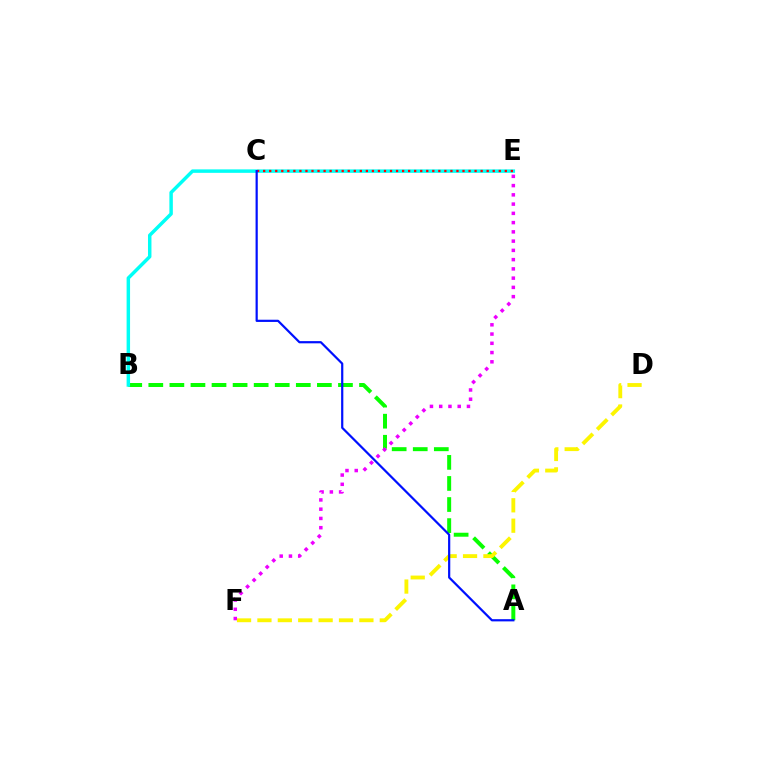{('A', 'B'): [{'color': '#08ff00', 'line_style': 'dashed', 'thickness': 2.86}], ('B', 'E'): [{'color': '#00fff6', 'line_style': 'solid', 'thickness': 2.49}], ('C', 'E'): [{'color': '#ff0000', 'line_style': 'dotted', 'thickness': 1.64}], ('D', 'F'): [{'color': '#fcf500', 'line_style': 'dashed', 'thickness': 2.77}], ('E', 'F'): [{'color': '#ee00ff', 'line_style': 'dotted', 'thickness': 2.51}], ('A', 'C'): [{'color': '#0010ff', 'line_style': 'solid', 'thickness': 1.59}]}